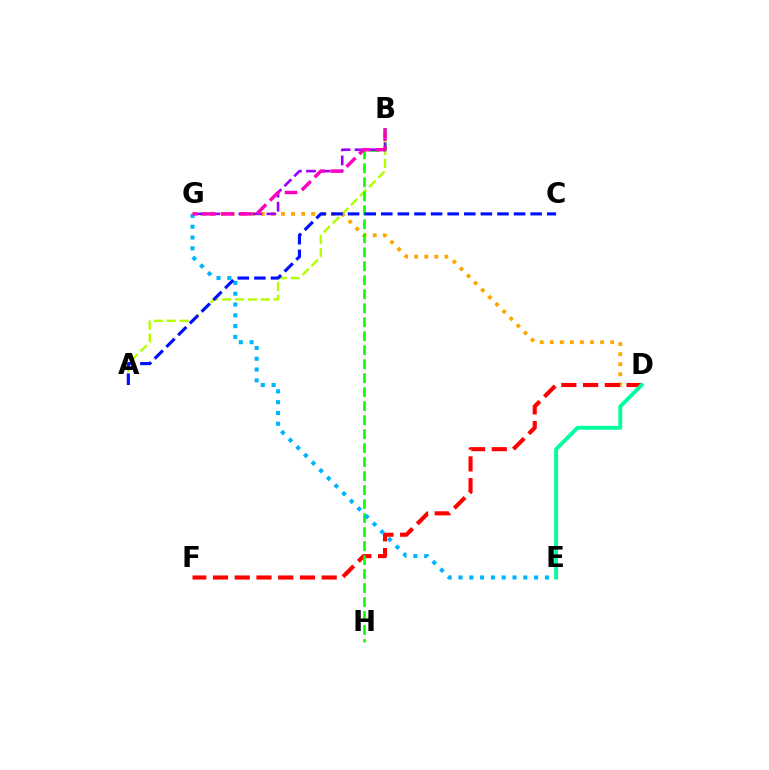{('A', 'B'): [{'color': '#b3ff00', 'line_style': 'dashed', 'thickness': 1.75}], ('D', 'G'): [{'color': '#ffa500', 'line_style': 'dotted', 'thickness': 2.73}], ('D', 'F'): [{'color': '#ff0000', 'line_style': 'dashed', 'thickness': 2.95}], ('B', 'H'): [{'color': '#08ff00', 'line_style': 'dashed', 'thickness': 1.9}], ('B', 'G'): [{'color': '#9b00ff', 'line_style': 'dashed', 'thickness': 1.9}, {'color': '#ff00bd', 'line_style': 'dashed', 'thickness': 2.46}], ('E', 'G'): [{'color': '#00b5ff', 'line_style': 'dotted', 'thickness': 2.94}], ('D', 'E'): [{'color': '#00ff9d', 'line_style': 'solid', 'thickness': 2.79}], ('A', 'C'): [{'color': '#0010ff', 'line_style': 'dashed', 'thickness': 2.25}]}